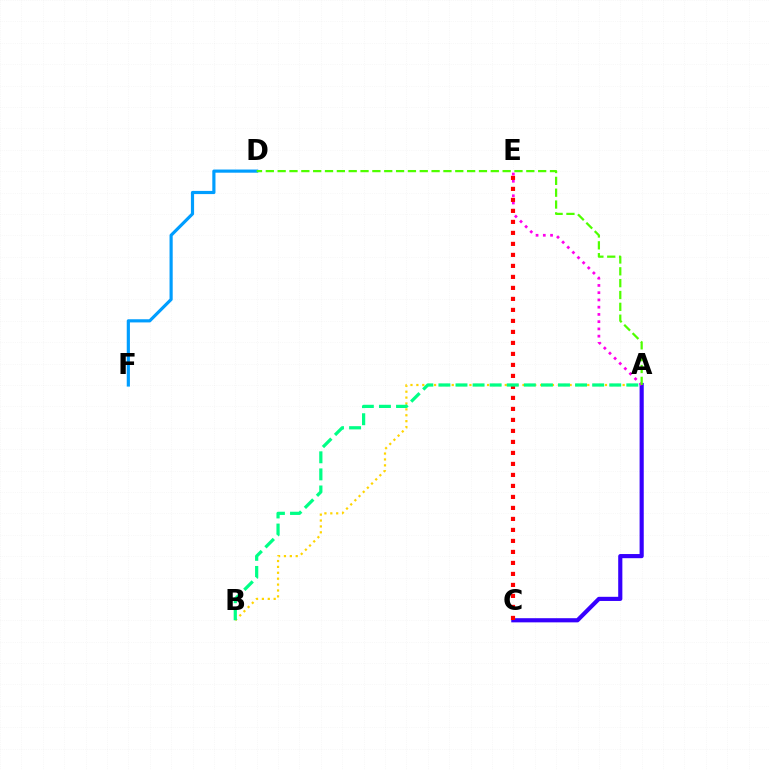{('A', 'B'): [{'color': '#ffd500', 'line_style': 'dotted', 'thickness': 1.6}, {'color': '#00ff86', 'line_style': 'dashed', 'thickness': 2.32}], ('D', 'F'): [{'color': '#009eff', 'line_style': 'solid', 'thickness': 2.28}], ('A', 'C'): [{'color': '#3700ff', 'line_style': 'solid', 'thickness': 2.99}], ('A', 'E'): [{'color': '#ff00ed', 'line_style': 'dotted', 'thickness': 1.97}], ('A', 'D'): [{'color': '#4fff00', 'line_style': 'dashed', 'thickness': 1.61}], ('C', 'E'): [{'color': '#ff0000', 'line_style': 'dotted', 'thickness': 2.99}]}